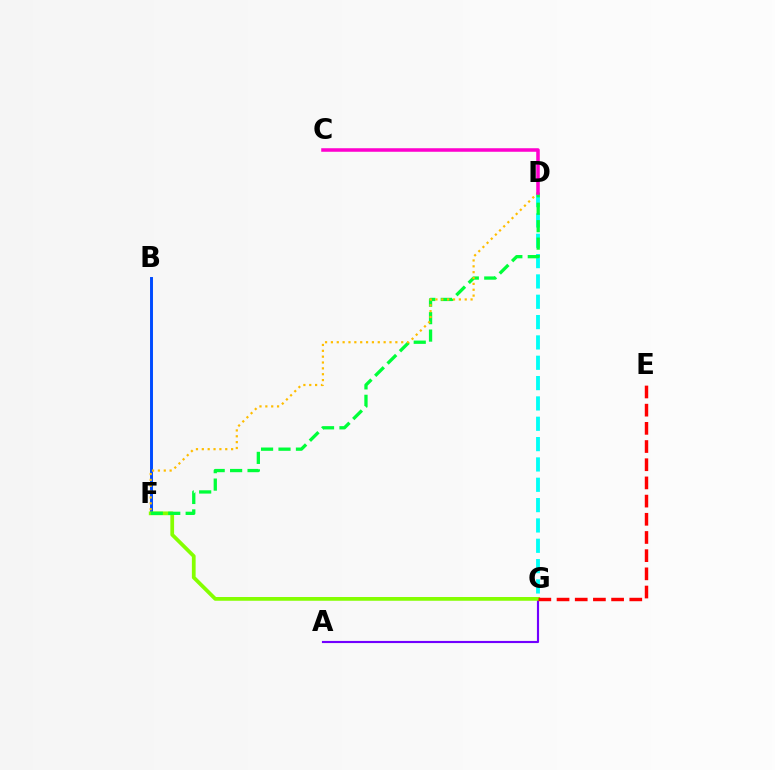{('A', 'G'): [{'color': '#7200ff', 'line_style': 'solid', 'thickness': 1.54}], ('B', 'F'): [{'color': '#004bff', 'line_style': 'solid', 'thickness': 2.11}], ('D', 'G'): [{'color': '#00fff6', 'line_style': 'dashed', 'thickness': 2.76}], ('F', 'G'): [{'color': '#84ff00', 'line_style': 'solid', 'thickness': 2.7}], ('D', 'F'): [{'color': '#00ff39', 'line_style': 'dashed', 'thickness': 2.37}, {'color': '#ffbd00', 'line_style': 'dotted', 'thickness': 1.59}], ('E', 'G'): [{'color': '#ff0000', 'line_style': 'dashed', 'thickness': 2.47}], ('C', 'D'): [{'color': '#ff00cf', 'line_style': 'solid', 'thickness': 2.54}]}